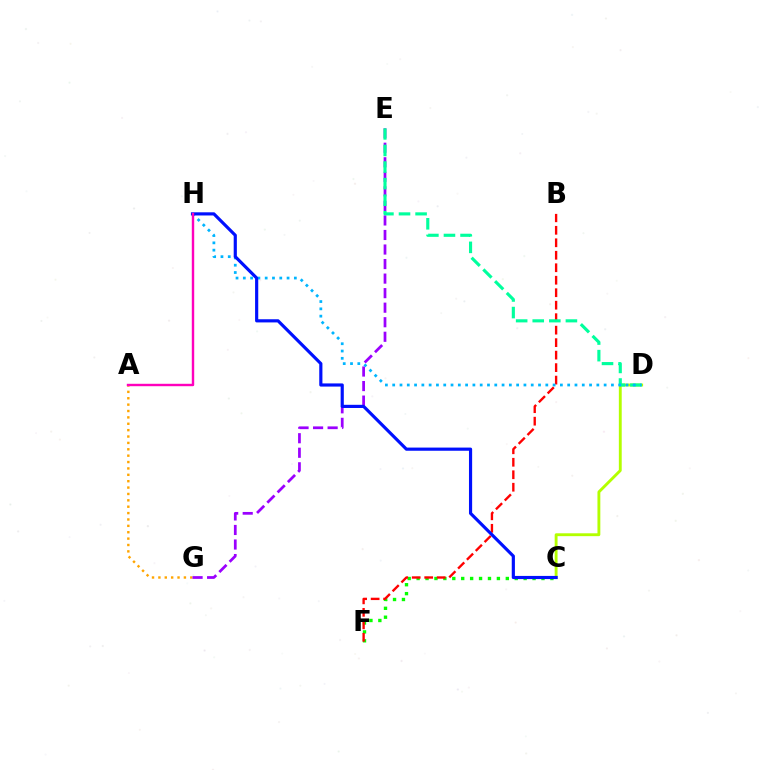{('C', 'F'): [{'color': '#08ff00', 'line_style': 'dotted', 'thickness': 2.42}], ('C', 'D'): [{'color': '#b3ff00', 'line_style': 'solid', 'thickness': 2.06}], ('A', 'G'): [{'color': '#ffa500', 'line_style': 'dotted', 'thickness': 1.73}], ('E', 'G'): [{'color': '#9b00ff', 'line_style': 'dashed', 'thickness': 1.98}], ('B', 'F'): [{'color': '#ff0000', 'line_style': 'dashed', 'thickness': 1.7}], ('D', 'E'): [{'color': '#00ff9d', 'line_style': 'dashed', 'thickness': 2.25}], ('D', 'H'): [{'color': '#00b5ff', 'line_style': 'dotted', 'thickness': 1.98}], ('C', 'H'): [{'color': '#0010ff', 'line_style': 'solid', 'thickness': 2.28}], ('A', 'H'): [{'color': '#ff00bd', 'line_style': 'solid', 'thickness': 1.74}]}